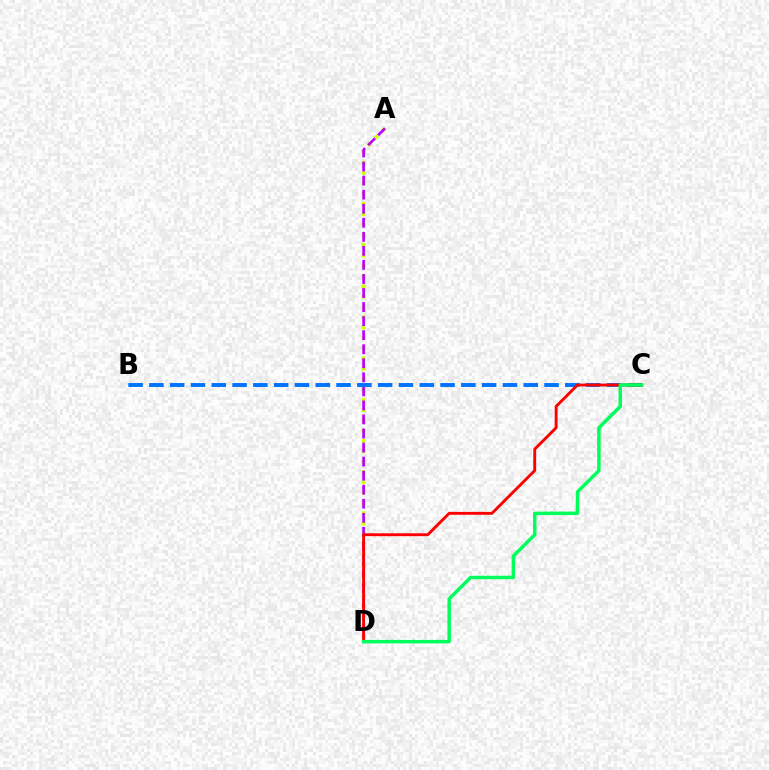{('A', 'D'): [{'color': '#d1ff00', 'line_style': 'dotted', 'thickness': 2.8}, {'color': '#b900ff', 'line_style': 'dashed', 'thickness': 1.91}], ('B', 'C'): [{'color': '#0074ff', 'line_style': 'dashed', 'thickness': 2.83}], ('C', 'D'): [{'color': '#ff0000', 'line_style': 'solid', 'thickness': 2.08}, {'color': '#00ff5c', 'line_style': 'solid', 'thickness': 2.5}]}